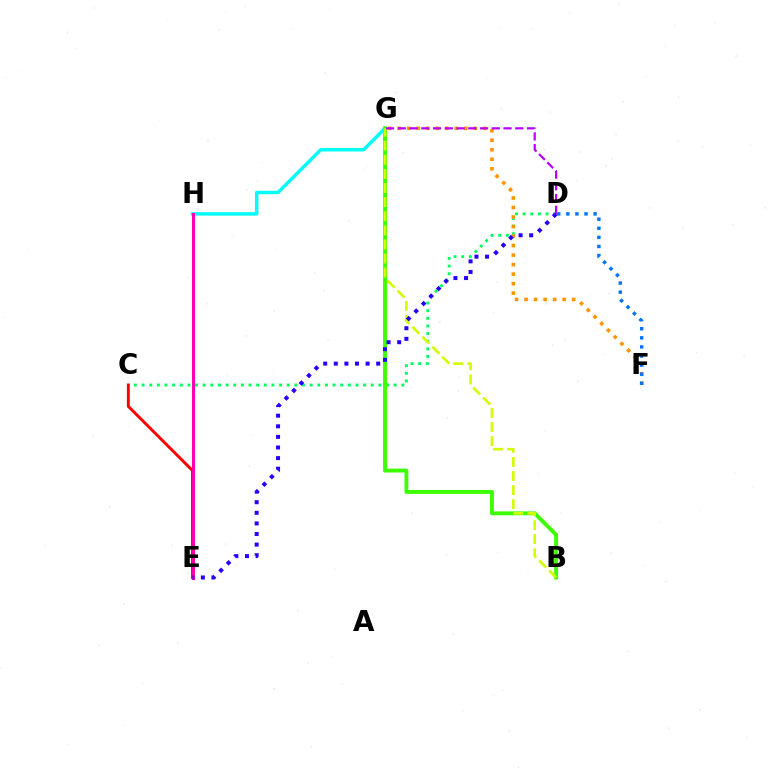{('C', 'D'): [{'color': '#00ff5c', 'line_style': 'dotted', 'thickness': 2.08}], ('G', 'H'): [{'color': '#00fff6', 'line_style': 'solid', 'thickness': 2.5}], ('B', 'G'): [{'color': '#3dff00', 'line_style': 'solid', 'thickness': 2.81}, {'color': '#d1ff00', 'line_style': 'dashed', 'thickness': 1.91}], ('C', 'E'): [{'color': '#ff0000', 'line_style': 'solid', 'thickness': 2.1}], ('F', 'G'): [{'color': '#ff9400', 'line_style': 'dotted', 'thickness': 2.59}], ('E', 'H'): [{'color': '#ff00ac', 'line_style': 'solid', 'thickness': 2.18}], ('D', 'G'): [{'color': '#b900ff', 'line_style': 'dashed', 'thickness': 1.6}], ('D', 'E'): [{'color': '#2500ff', 'line_style': 'dotted', 'thickness': 2.88}], ('D', 'F'): [{'color': '#0074ff', 'line_style': 'dotted', 'thickness': 2.47}]}